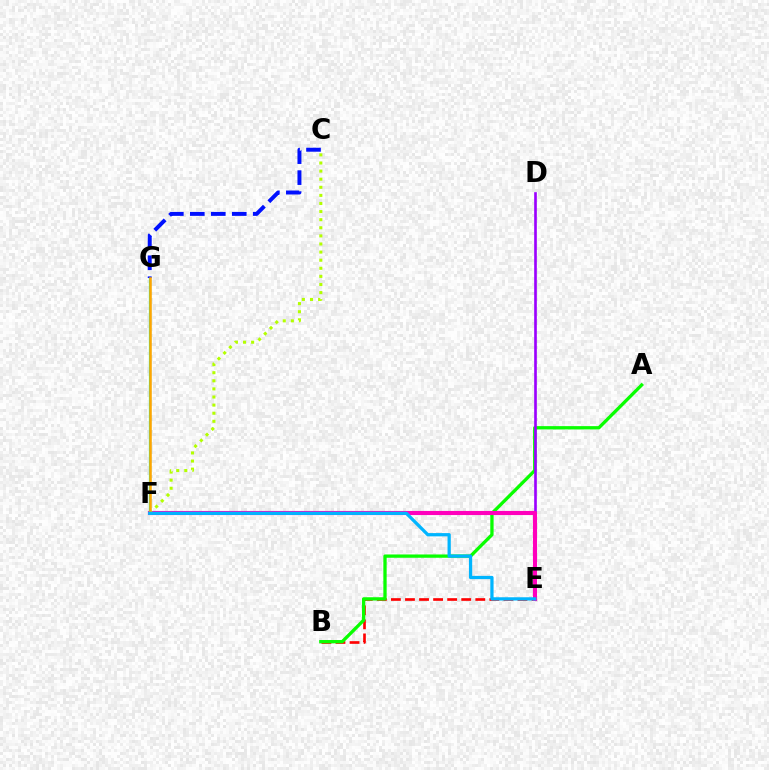{('B', 'E'): [{'color': '#ff0000', 'line_style': 'dashed', 'thickness': 1.91}], ('A', 'B'): [{'color': '#08ff00', 'line_style': 'solid', 'thickness': 2.37}], ('F', 'G'): [{'color': '#00ff9d', 'line_style': 'solid', 'thickness': 1.6}, {'color': '#ffa500', 'line_style': 'solid', 'thickness': 1.81}], ('C', 'G'): [{'color': '#0010ff', 'line_style': 'dashed', 'thickness': 2.85}], ('D', 'E'): [{'color': '#9b00ff', 'line_style': 'solid', 'thickness': 1.91}], ('E', 'F'): [{'color': '#ff00bd', 'line_style': 'solid', 'thickness': 2.95}, {'color': '#00b5ff', 'line_style': 'solid', 'thickness': 2.34}], ('C', 'F'): [{'color': '#b3ff00', 'line_style': 'dotted', 'thickness': 2.2}]}